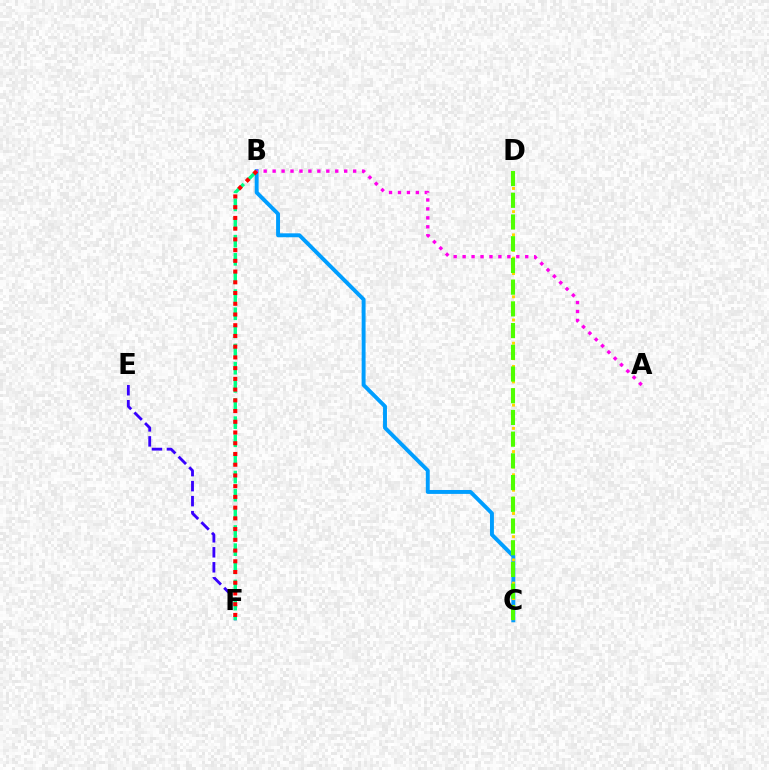{('B', 'C'): [{'color': '#009eff', 'line_style': 'solid', 'thickness': 2.82}], ('E', 'F'): [{'color': '#3700ff', 'line_style': 'dashed', 'thickness': 2.04}], ('C', 'D'): [{'color': '#ffd500', 'line_style': 'dotted', 'thickness': 2.1}, {'color': '#4fff00', 'line_style': 'dashed', 'thickness': 2.95}], ('B', 'F'): [{'color': '#00ff86', 'line_style': 'dashed', 'thickness': 2.47}, {'color': '#ff0000', 'line_style': 'dotted', 'thickness': 2.92}], ('A', 'B'): [{'color': '#ff00ed', 'line_style': 'dotted', 'thickness': 2.43}]}